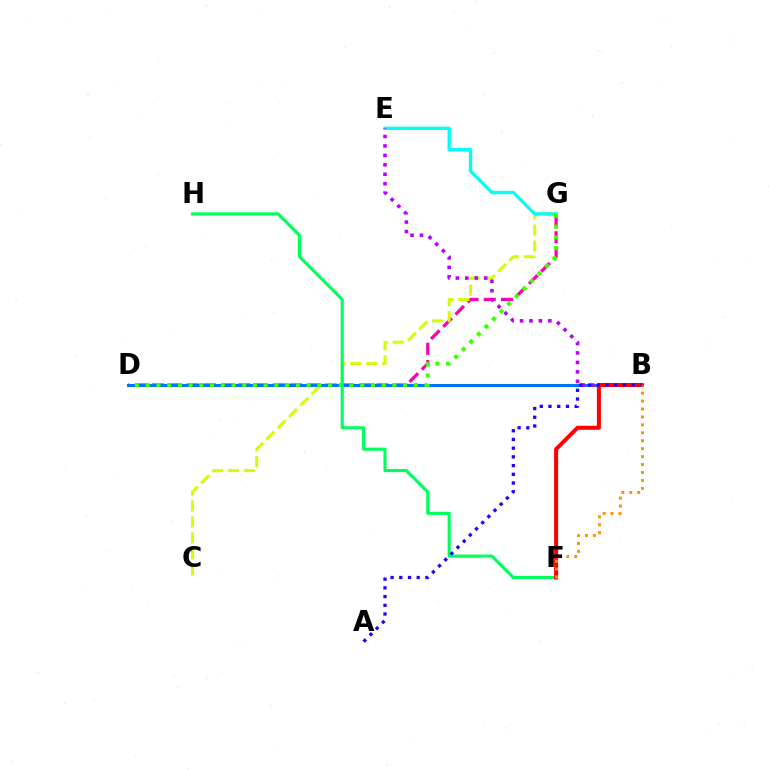{('D', 'G'): [{'color': '#ff00ac', 'line_style': 'dashed', 'thickness': 2.34}, {'color': '#3dff00', 'line_style': 'dotted', 'thickness': 2.91}], ('C', 'G'): [{'color': '#d1ff00', 'line_style': 'dashed', 'thickness': 2.17}], ('B', 'D'): [{'color': '#0074ff', 'line_style': 'solid', 'thickness': 2.15}], ('E', 'G'): [{'color': '#00fff6', 'line_style': 'solid', 'thickness': 2.41}], ('B', 'E'): [{'color': '#b900ff', 'line_style': 'dotted', 'thickness': 2.57}], ('F', 'H'): [{'color': '#00ff5c', 'line_style': 'solid', 'thickness': 2.24}], ('B', 'F'): [{'color': '#ff0000', 'line_style': 'solid', 'thickness': 2.9}, {'color': '#ff9400', 'line_style': 'dotted', 'thickness': 2.16}], ('A', 'B'): [{'color': '#2500ff', 'line_style': 'dotted', 'thickness': 2.37}]}